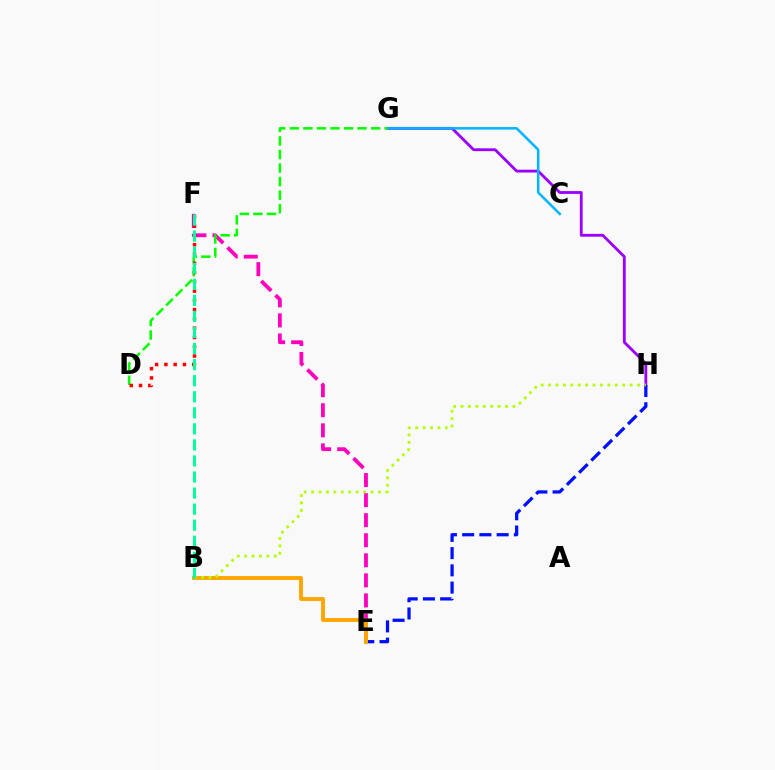{('G', 'H'): [{'color': '#9b00ff', 'line_style': 'solid', 'thickness': 2.03}], ('E', 'H'): [{'color': '#0010ff', 'line_style': 'dashed', 'thickness': 2.34}], ('E', 'F'): [{'color': '#ff00bd', 'line_style': 'dashed', 'thickness': 2.72}], ('C', 'G'): [{'color': '#00b5ff', 'line_style': 'solid', 'thickness': 1.83}], ('D', 'G'): [{'color': '#08ff00', 'line_style': 'dashed', 'thickness': 1.84}], ('B', 'E'): [{'color': '#ffa500', 'line_style': 'solid', 'thickness': 2.81}], ('D', 'F'): [{'color': '#ff0000', 'line_style': 'dotted', 'thickness': 2.52}], ('B', 'H'): [{'color': '#b3ff00', 'line_style': 'dotted', 'thickness': 2.01}], ('B', 'F'): [{'color': '#00ff9d', 'line_style': 'dashed', 'thickness': 2.18}]}